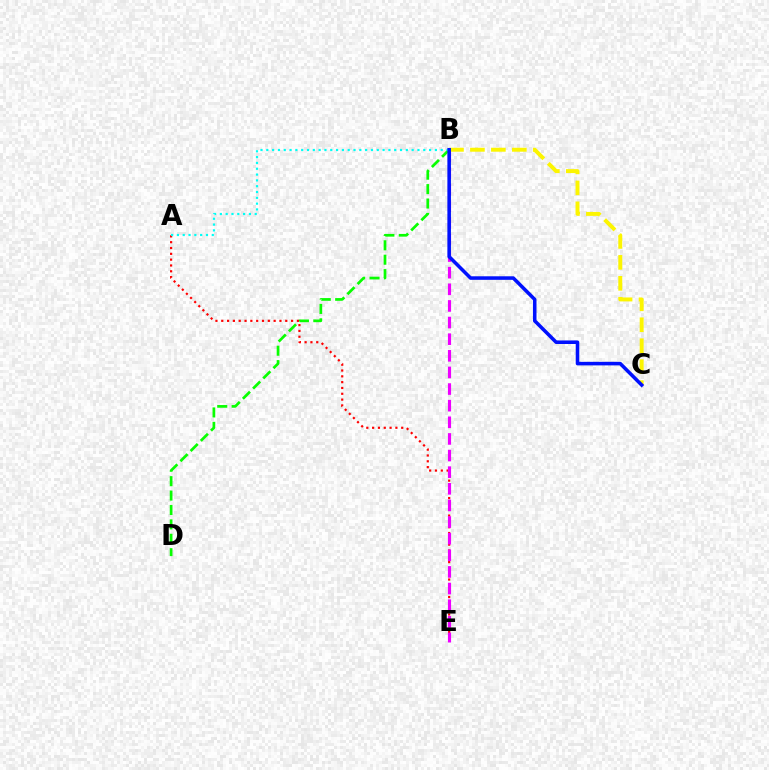{('B', 'D'): [{'color': '#08ff00', 'line_style': 'dashed', 'thickness': 1.96}], ('A', 'E'): [{'color': '#ff0000', 'line_style': 'dotted', 'thickness': 1.58}], ('B', 'E'): [{'color': '#ee00ff', 'line_style': 'dashed', 'thickness': 2.26}], ('A', 'B'): [{'color': '#00fff6', 'line_style': 'dotted', 'thickness': 1.58}], ('B', 'C'): [{'color': '#fcf500', 'line_style': 'dashed', 'thickness': 2.85}, {'color': '#0010ff', 'line_style': 'solid', 'thickness': 2.56}]}